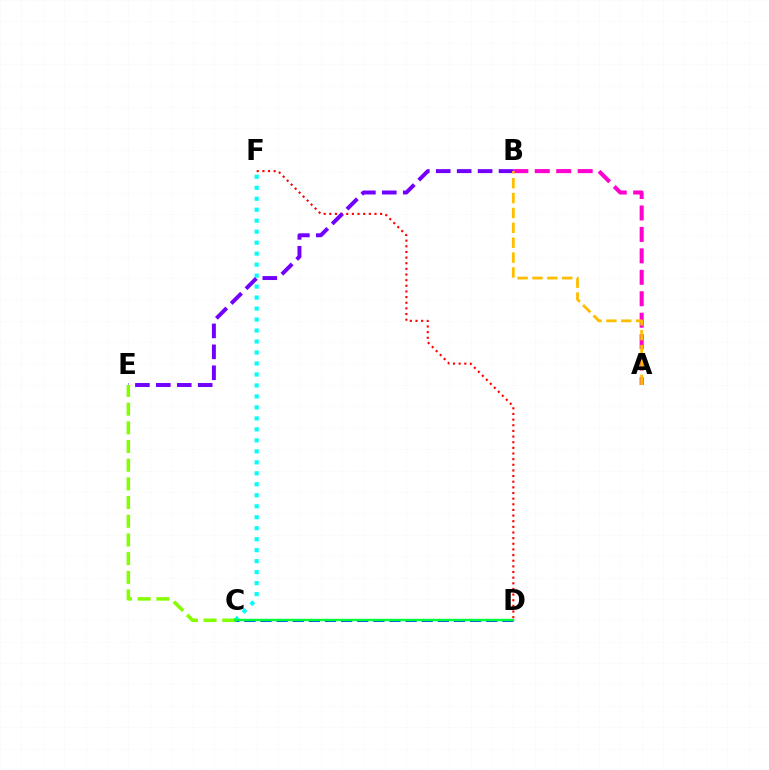{('D', 'F'): [{'color': '#ff0000', 'line_style': 'dotted', 'thickness': 1.53}], ('A', 'B'): [{'color': '#ff00cf', 'line_style': 'dashed', 'thickness': 2.91}, {'color': '#ffbd00', 'line_style': 'dashed', 'thickness': 2.02}], ('C', 'D'): [{'color': '#004bff', 'line_style': 'dashed', 'thickness': 2.19}, {'color': '#00ff39', 'line_style': 'solid', 'thickness': 1.73}], ('C', 'F'): [{'color': '#00fff6', 'line_style': 'dotted', 'thickness': 2.98}], ('B', 'E'): [{'color': '#7200ff', 'line_style': 'dashed', 'thickness': 2.84}], ('C', 'E'): [{'color': '#84ff00', 'line_style': 'dashed', 'thickness': 2.54}]}